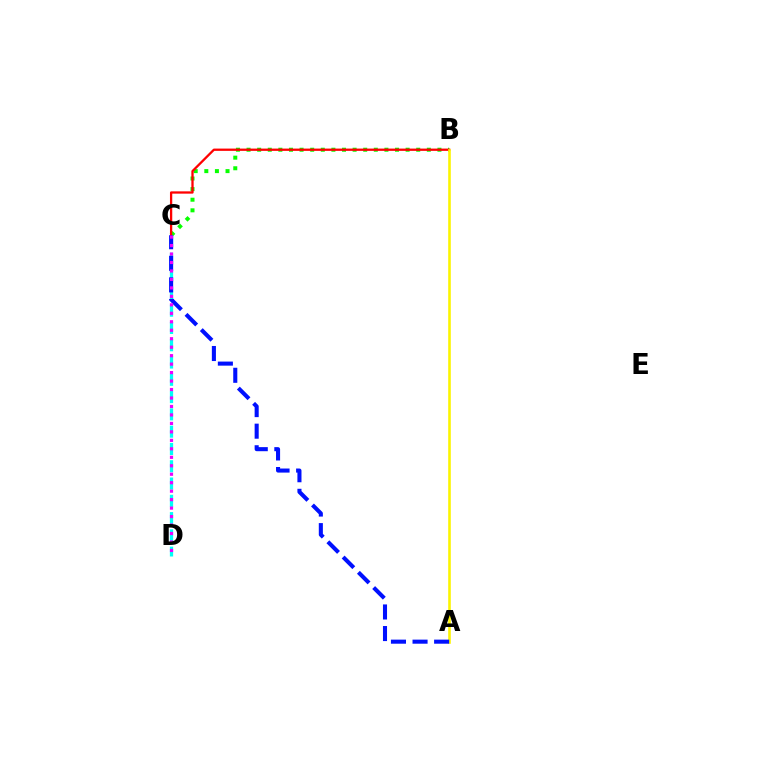{('B', 'C'): [{'color': '#08ff00', 'line_style': 'dotted', 'thickness': 2.88}, {'color': '#ff0000', 'line_style': 'solid', 'thickness': 1.65}], ('C', 'D'): [{'color': '#00fff6', 'line_style': 'dashed', 'thickness': 2.35}, {'color': '#ee00ff', 'line_style': 'dotted', 'thickness': 2.3}], ('A', 'B'): [{'color': '#fcf500', 'line_style': 'solid', 'thickness': 1.88}], ('A', 'C'): [{'color': '#0010ff', 'line_style': 'dashed', 'thickness': 2.93}]}